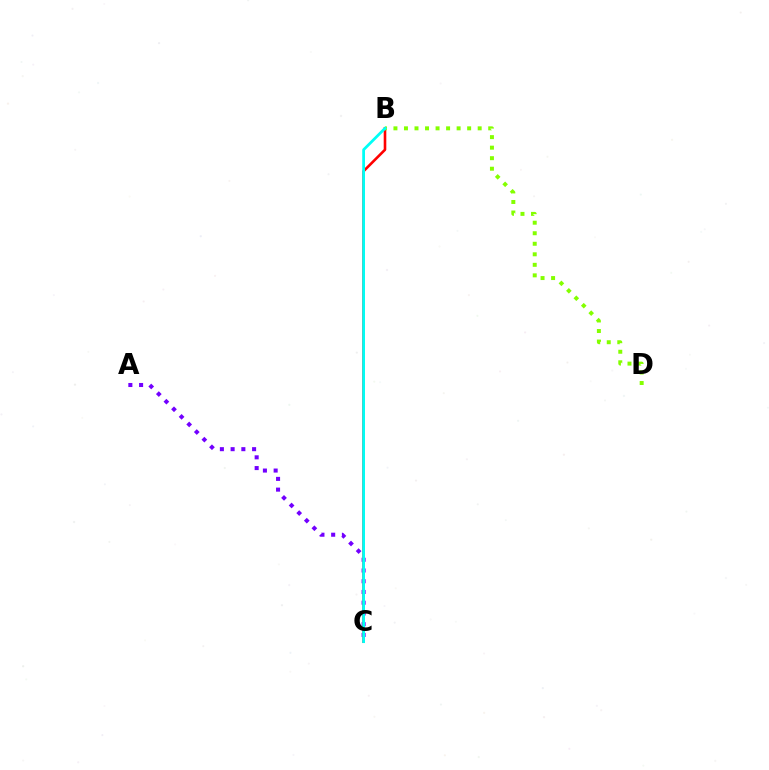{('A', 'C'): [{'color': '#7200ff', 'line_style': 'dotted', 'thickness': 2.92}], ('B', 'C'): [{'color': '#ff0000', 'line_style': 'solid', 'thickness': 1.88}, {'color': '#00fff6', 'line_style': 'solid', 'thickness': 1.99}], ('B', 'D'): [{'color': '#84ff00', 'line_style': 'dotted', 'thickness': 2.86}]}